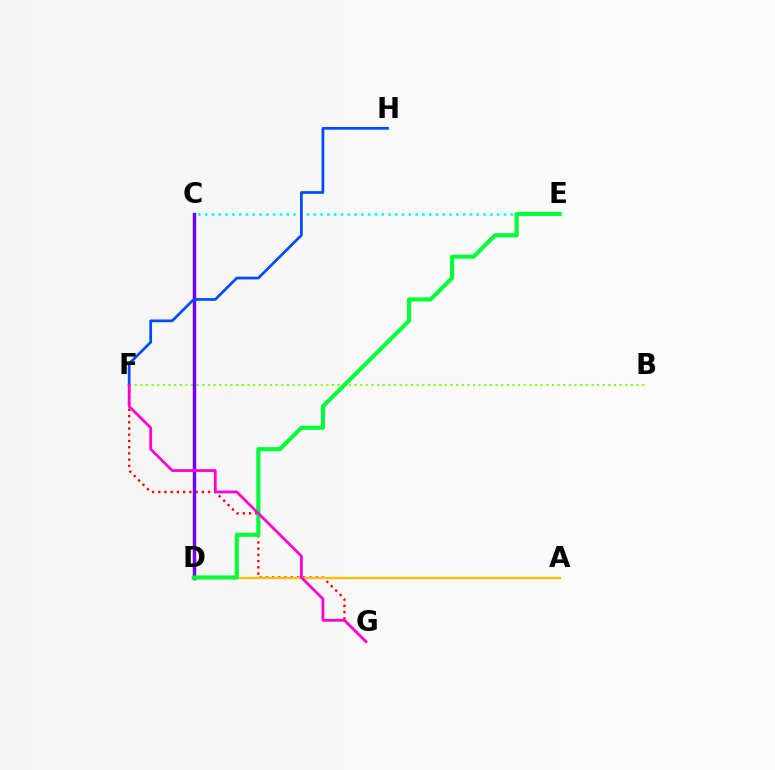{('F', 'G'): [{'color': '#ff0000', 'line_style': 'dotted', 'thickness': 1.69}, {'color': '#ff00cf', 'line_style': 'solid', 'thickness': 2.0}], ('B', 'F'): [{'color': '#84ff00', 'line_style': 'dotted', 'thickness': 1.53}], ('C', 'E'): [{'color': '#00fff6', 'line_style': 'dotted', 'thickness': 1.84}], ('C', 'D'): [{'color': '#7200ff', 'line_style': 'solid', 'thickness': 2.48}], ('A', 'D'): [{'color': '#ffbd00', 'line_style': 'solid', 'thickness': 1.69}], ('F', 'H'): [{'color': '#004bff', 'line_style': 'solid', 'thickness': 1.96}], ('D', 'E'): [{'color': '#00ff39', 'line_style': 'solid', 'thickness': 2.95}]}